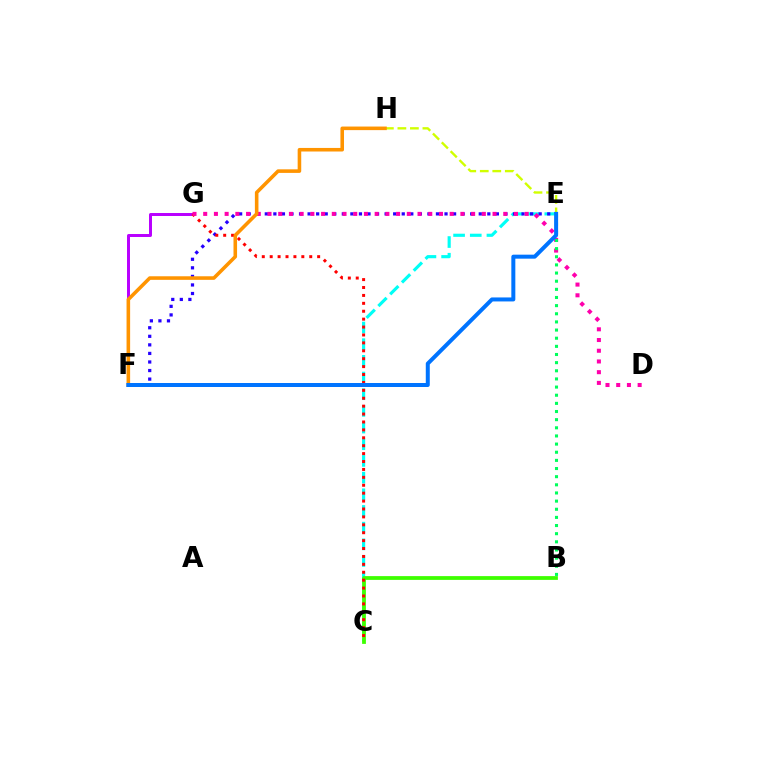{('E', 'H'): [{'color': '#d1ff00', 'line_style': 'dashed', 'thickness': 1.7}], ('C', 'E'): [{'color': '#00fff6', 'line_style': 'dashed', 'thickness': 2.27}], ('F', 'G'): [{'color': '#b900ff', 'line_style': 'solid', 'thickness': 2.14}], ('B', 'C'): [{'color': '#3dff00', 'line_style': 'solid', 'thickness': 2.72}], ('E', 'F'): [{'color': '#2500ff', 'line_style': 'dotted', 'thickness': 2.33}, {'color': '#0074ff', 'line_style': 'solid', 'thickness': 2.88}], ('C', 'G'): [{'color': '#ff0000', 'line_style': 'dotted', 'thickness': 2.15}], ('D', 'G'): [{'color': '#ff00ac', 'line_style': 'dotted', 'thickness': 2.91}], ('B', 'E'): [{'color': '#00ff5c', 'line_style': 'dotted', 'thickness': 2.21}], ('F', 'H'): [{'color': '#ff9400', 'line_style': 'solid', 'thickness': 2.57}]}